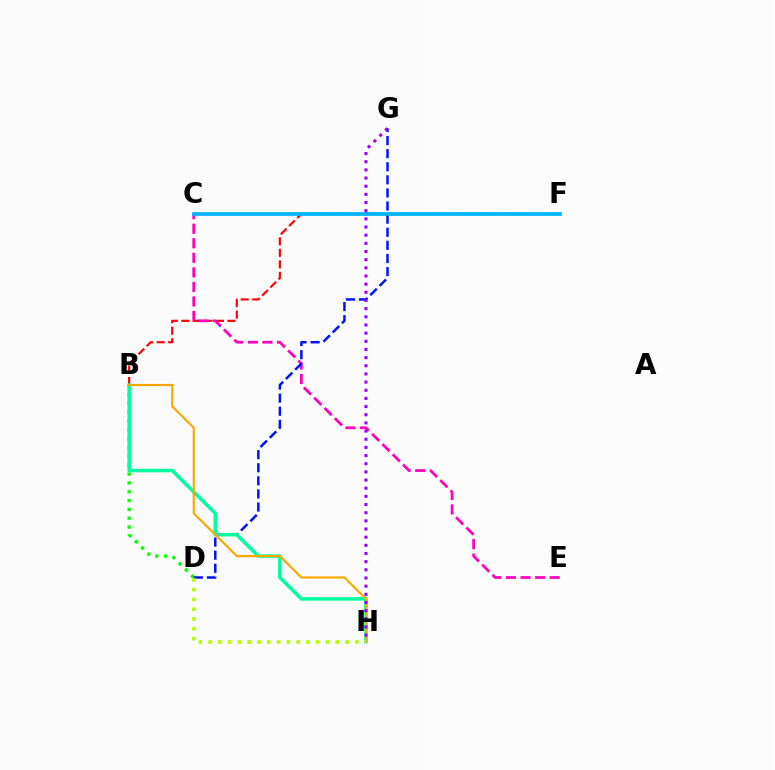{('B', 'F'): [{'color': '#ff0000', 'line_style': 'dashed', 'thickness': 1.57}], ('C', 'E'): [{'color': '#ff00bd', 'line_style': 'dashed', 'thickness': 1.98}], ('B', 'D'): [{'color': '#08ff00', 'line_style': 'dotted', 'thickness': 2.4}], ('D', 'G'): [{'color': '#0010ff', 'line_style': 'dashed', 'thickness': 1.78}], ('B', 'H'): [{'color': '#00ff9d', 'line_style': 'solid', 'thickness': 2.53}, {'color': '#ffa500', 'line_style': 'solid', 'thickness': 1.54}], ('C', 'F'): [{'color': '#00b5ff', 'line_style': 'solid', 'thickness': 2.69}], ('G', 'H'): [{'color': '#9b00ff', 'line_style': 'dotted', 'thickness': 2.22}], ('D', 'H'): [{'color': '#b3ff00', 'line_style': 'dotted', 'thickness': 2.66}]}